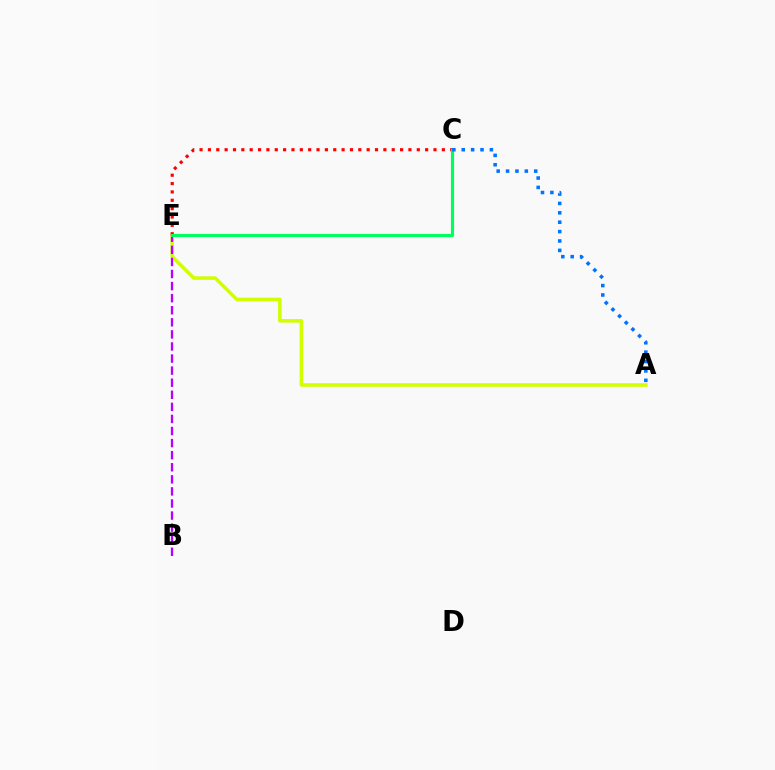{('A', 'E'): [{'color': '#d1ff00', 'line_style': 'solid', 'thickness': 2.55}], ('C', 'E'): [{'color': '#ff0000', 'line_style': 'dotted', 'thickness': 2.27}, {'color': '#00ff5c', 'line_style': 'solid', 'thickness': 2.27}], ('B', 'E'): [{'color': '#b900ff', 'line_style': 'dashed', 'thickness': 1.64}], ('A', 'C'): [{'color': '#0074ff', 'line_style': 'dotted', 'thickness': 2.55}]}